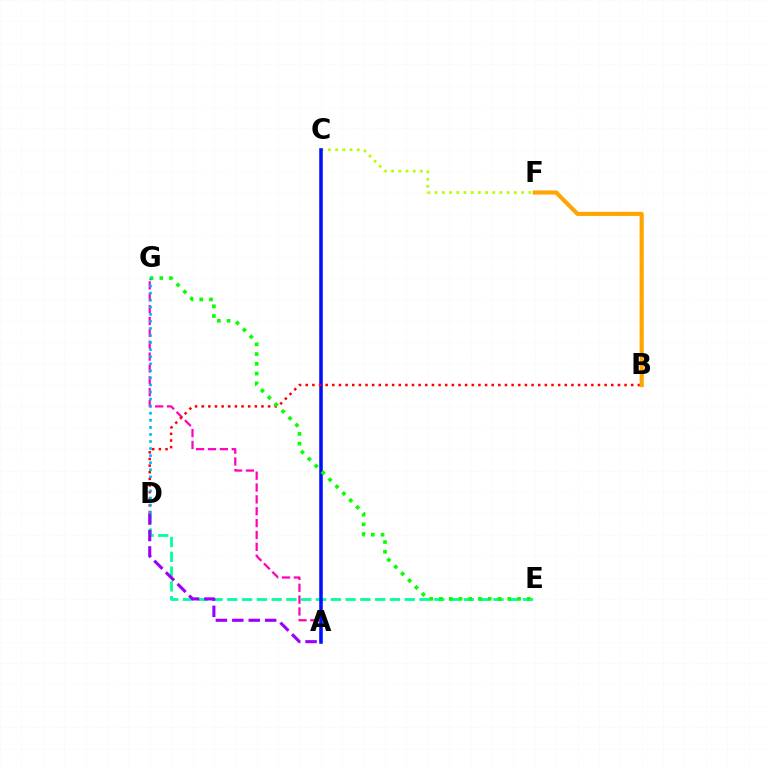{('A', 'G'): [{'color': '#ff00bd', 'line_style': 'dashed', 'thickness': 1.61}], ('D', 'E'): [{'color': '#00ff9d', 'line_style': 'dashed', 'thickness': 2.01}], ('A', 'D'): [{'color': '#9b00ff', 'line_style': 'dashed', 'thickness': 2.23}], ('C', 'F'): [{'color': '#b3ff00', 'line_style': 'dotted', 'thickness': 1.96}], ('A', 'C'): [{'color': '#0010ff', 'line_style': 'solid', 'thickness': 2.55}], ('B', 'D'): [{'color': '#ff0000', 'line_style': 'dotted', 'thickness': 1.8}], ('E', 'G'): [{'color': '#08ff00', 'line_style': 'dotted', 'thickness': 2.65}], ('B', 'F'): [{'color': '#ffa500', 'line_style': 'solid', 'thickness': 2.98}], ('D', 'G'): [{'color': '#00b5ff', 'line_style': 'dotted', 'thickness': 1.92}]}